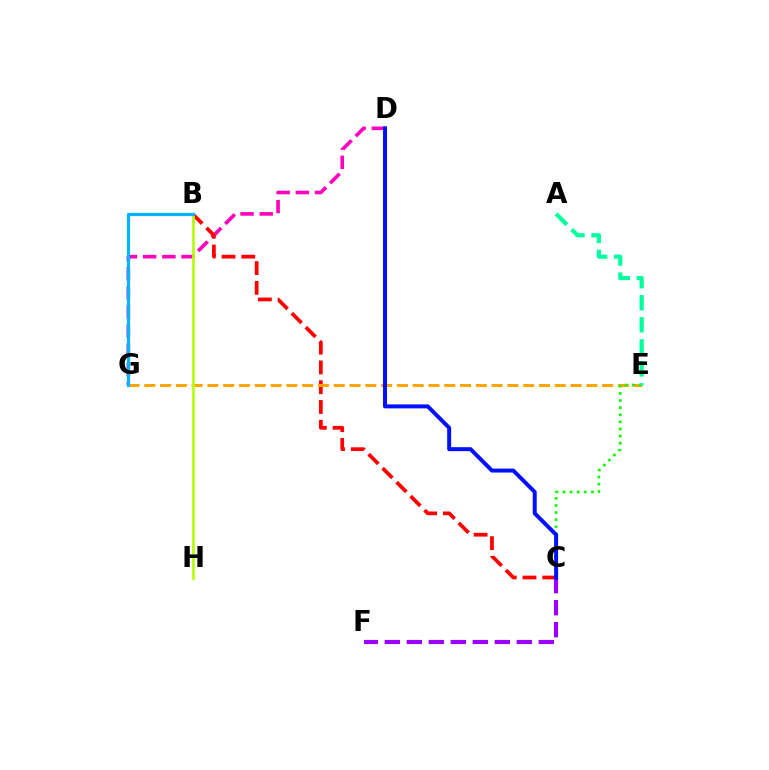{('D', 'G'): [{'color': '#ff00bd', 'line_style': 'dashed', 'thickness': 2.61}], ('B', 'C'): [{'color': '#ff0000', 'line_style': 'dashed', 'thickness': 2.69}], ('C', 'F'): [{'color': '#9b00ff', 'line_style': 'dashed', 'thickness': 2.99}], ('E', 'G'): [{'color': '#ffa500', 'line_style': 'dashed', 'thickness': 2.14}], ('B', 'H'): [{'color': '#b3ff00', 'line_style': 'solid', 'thickness': 1.9}], ('C', 'E'): [{'color': '#08ff00', 'line_style': 'dotted', 'thickness': 1.93}], ('B', 'G'): [{'color': '#00b5ff', 'line_style': 'solid', 'thickness': 2.31}], ('A', 'E'): [{'color': '#00ff9d', 'line_style': 'dashed', 'thickness': 2.99}], ('C', 'D'): [{'color': '#0010ff', 'line_style': 'solid', 'thickness': 2.86}]}